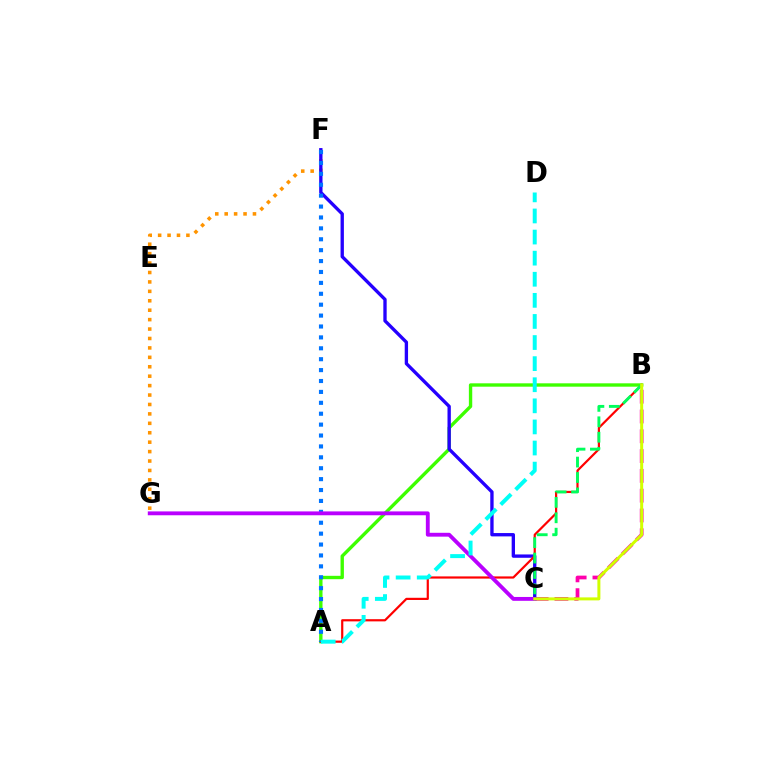{('B', 'C'): [{'color': '#ff00ac', 'line_style': 'dashed', 'thickness': 2.69}, {'color': '#00ff5c', 'line_style': 'dashed', 'thickness': 2.09}, {'color': '#d1ff00', 'line_style': 'solid', 'thickness': 2.16}], ('A', 'B'): [{'color': '#3dff00', 'line_style': 'solid', 'thickness': 2.42}, {'color': '#ff0000', 'line_style': 'solid', 'thickness': 1.58}], ('F', 'G'): [{'color': '#ff9400', 'line_style': 'dotted', 'thickness': 2.56}], ('C', 'F'): [{'color': '#2500ff', 'line_style': 'solid', 'thickness': 2.4}], ('A', 'F'): [{'color': '#0074ff', 'line_style': 'dotted', 'thickness': 2.96}], ('C', 'G'): [{'color': '#b900ff', 'line_style': 'solid', 'thickness': 2.77}], ('A', 'D'): [{'color': '#00fff6', 'line_style': 'dashed', 'thickness': 2.87}]}